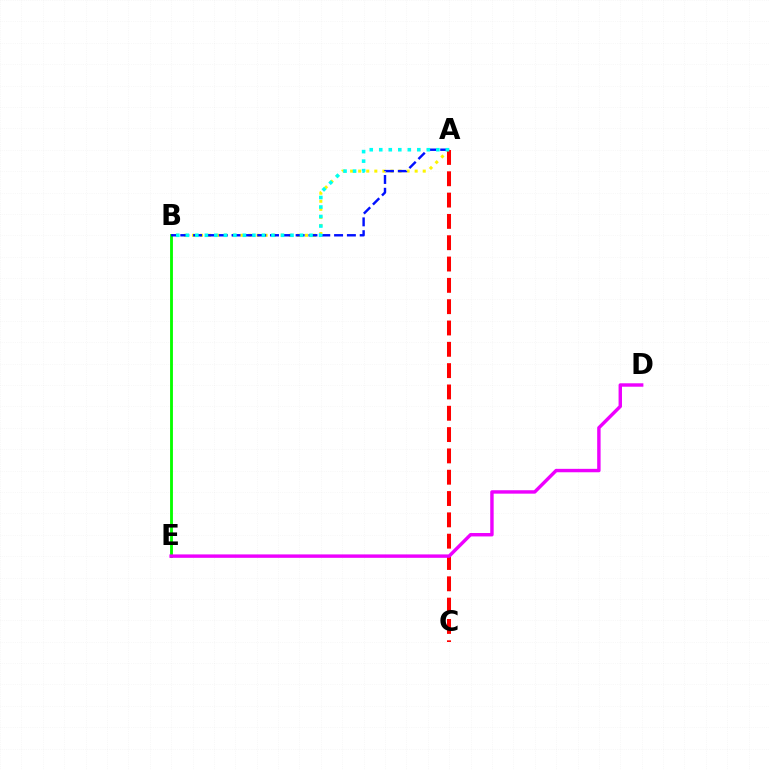{('A', 'B'): [{'color': '#fcf500', 'line_style': 'dotted', 'thickness': 2.19}, {'color': '#0010ff', 'line_style': 'dashed', 'thickness': 1.74}, {'color': '#00fff6', 'line_style': 'dotted', 'thickness': 2.59}], ('A', 'C'): [{'color': '#ff0000', 'line_style': 'dashed', 'thickness': 2.9}], ('B', 'E'): [{'color': '#08ff00', 'line_style': 'solid', 'thickness': 2.05}], ('D', 'E'): [{'color': '#ee00ff', 'line_style': 'solid', 'thickness': 2.46}]}